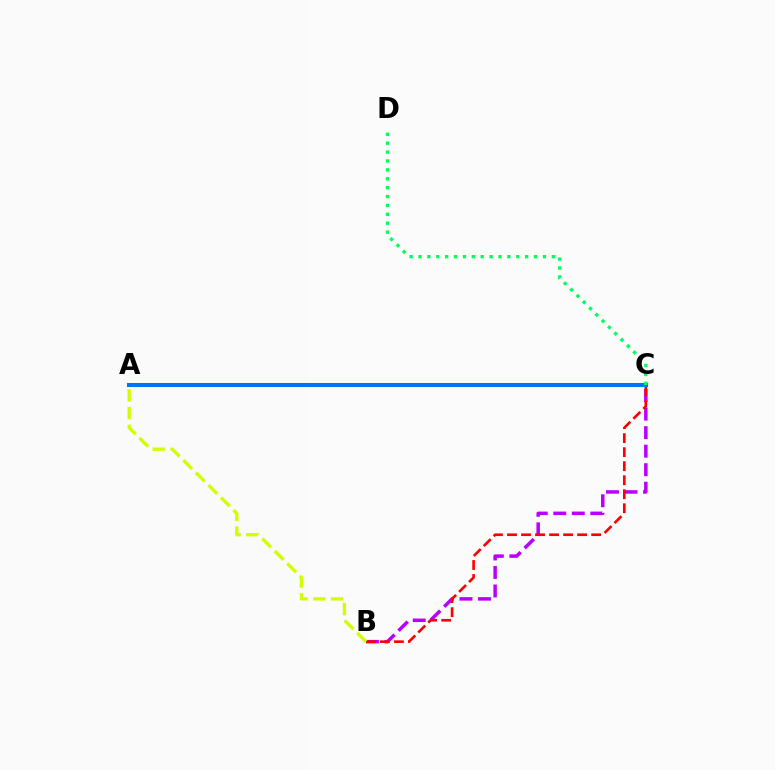{('B', 'C'): [{'color': '#b900ff', 'line_style': 'dashed', 'thickness': 2.52}, {'color': '#ff0000', 'line_style': 'dashed', 'thickness': 1.91}], ('A', 'C'): [{'color': '#0074ff', 'line_style': 'solid', 'thickness': 2.9}], ('A', 'B'): [{'color': '#d1ff00', 'line_style': 'dashed', 'thickness': 2.4}], ('C', 'D'): [{'color': '#00ff5c', 'line_style': 'dotted', 'thickness': 2.42}]}